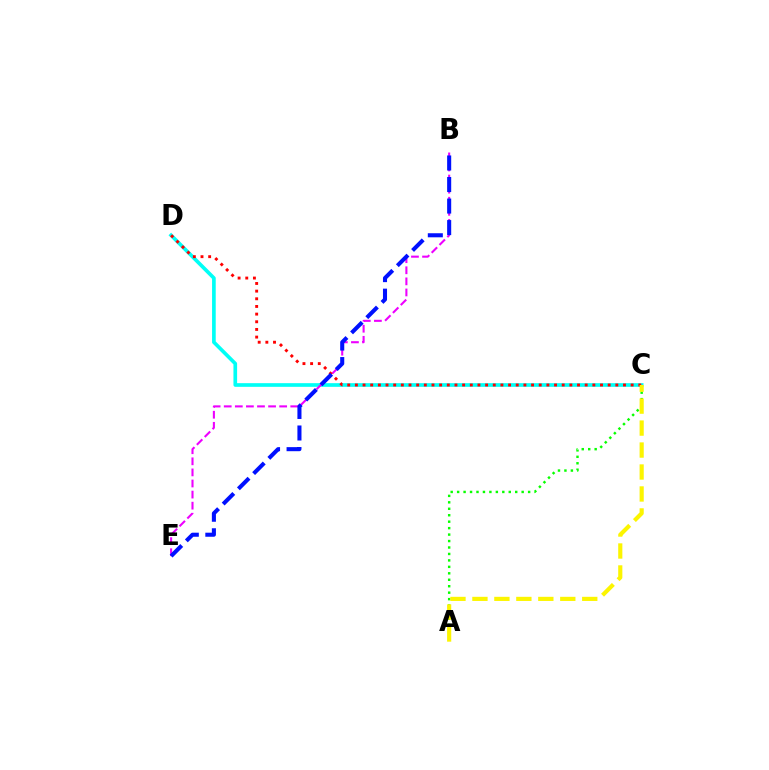{('A', 'C'): [{'color': '#08ff00', 'line_style': 'dotted', 'thickness': 1.75}, {'color': '#fcf500', 'line_style': 'dashed', 'thickness': 2.98}], ('C', 'D'): [{'color': '#00fff6', 'line_style': 'solid', 'thickness': 2.64}, {'color': '#ff0000', 'line_style': 'dotted', 'thickness': 2.08}], ('B', 'E'): [{'color': '#ee00ff', 'line_style': 'dashed', 'thickness': 1.51}, {'color': '#0010ff', 'line_style': 'dashed', 'thickness': 2.93}]}